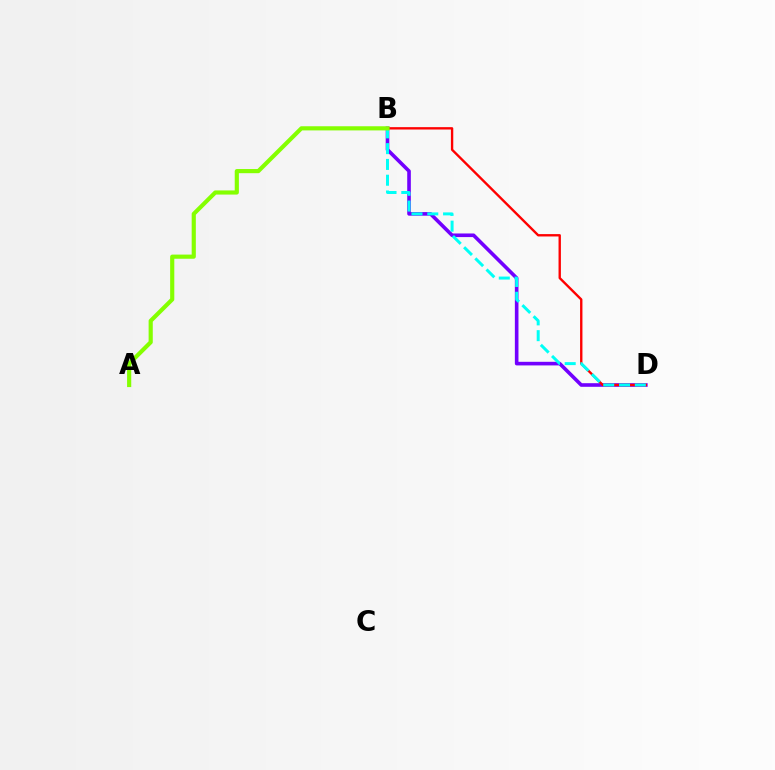{('B', 'D'): [{'color': '#7200ff', 'line_style': 'solid', 'thickness': 2.6}, {'color': '#ff0000', 'line_style': 'solid', 'thickness': 1.7}, {'color': '#00fff6', 'line_style': 'dashed', 'thickness': 2.15}], ('A', 'B'): [{'color': '#84ff00', 'line_style': 'solid', 'thickness': 2.99}]}